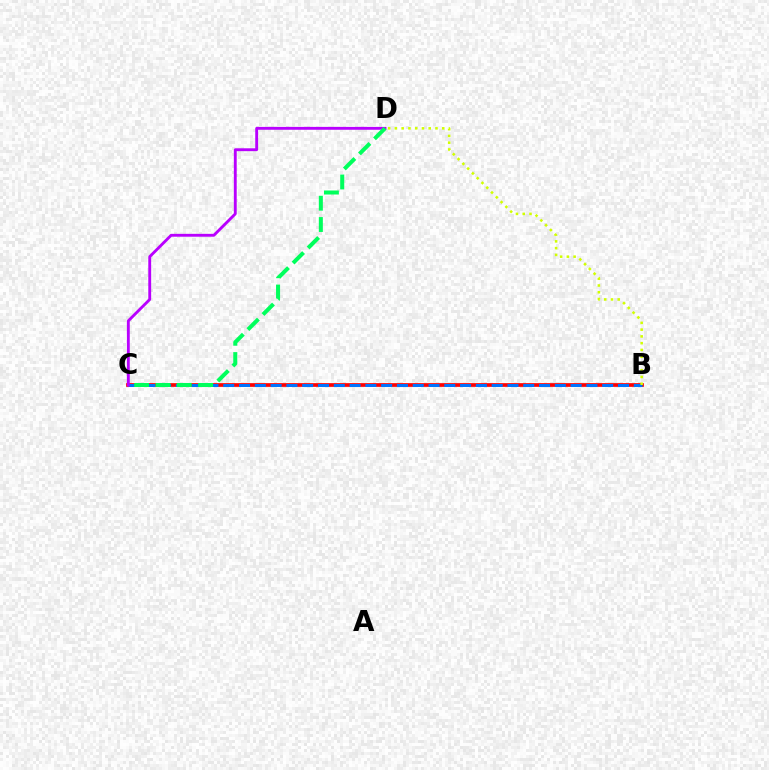{('B', 'C'): [{'color': '#ff0000', 'line_style': 'solid', 'thickness': 2.66}, {'color': '#0074ff', 'line_style': 'dashed', 'thickness': 2.15}], ('C', 'D'): [{'color': '#b900ff', 'line_style': 'solid', 'thickness': 2.06}, {'color': '#00ff5c', 'line_style': 'dashed', 'thickness': 2.89}], ('B', 'D'): [{'color': '#d1ff00', 'line_style': 'dotted', 'thickness': 1.84}]}